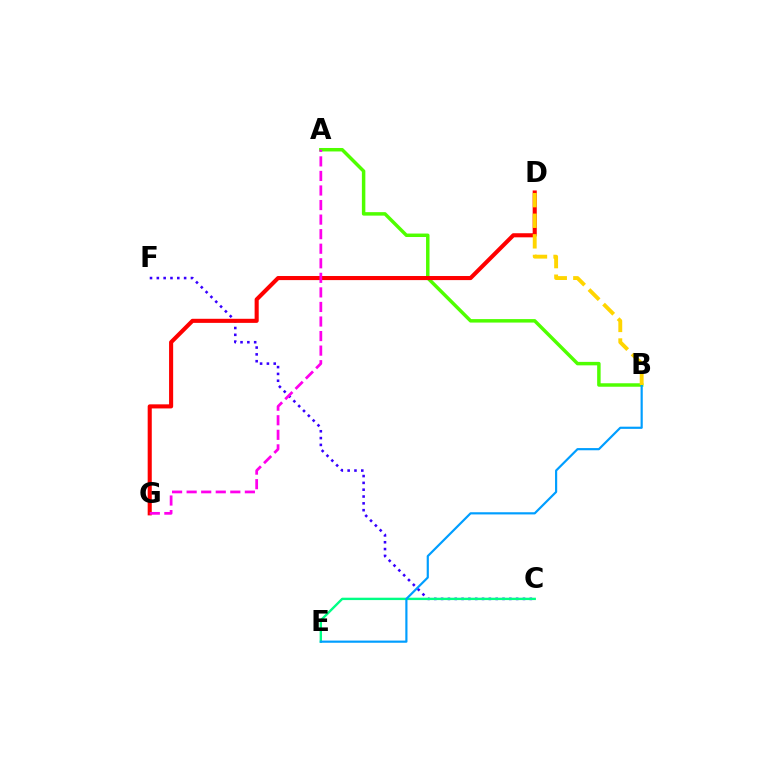{('C', 'F'): [{'color': '#3700ff', 'line_style': 'dotted', 'thickness': 1.85}], ('C', 'E'): [{'color': '#00ff86', 'line_style': 'solid', 'thickness': 1.71}], ('A', 'B'): [{'color': '#4fff00', 'line_style': 'solid', 'thickness': 2.5}], ('D', 'G'): [{'color': '#ff0000', 'line_style': 'solid', 'thickness': 2.94}], ('B', 'E'): [{'color': '#009eff', 'line_style': 'solid', 'thickness': 1.57}], ('B', 'D'): [{'color': '#ffd500', 'line_style': 'dashed', 'thickness': 2.8}], ('A', 'G'): [{'color': '#ff00ed', 'line_style': 'dashed', 'thickness': 1.98}]}